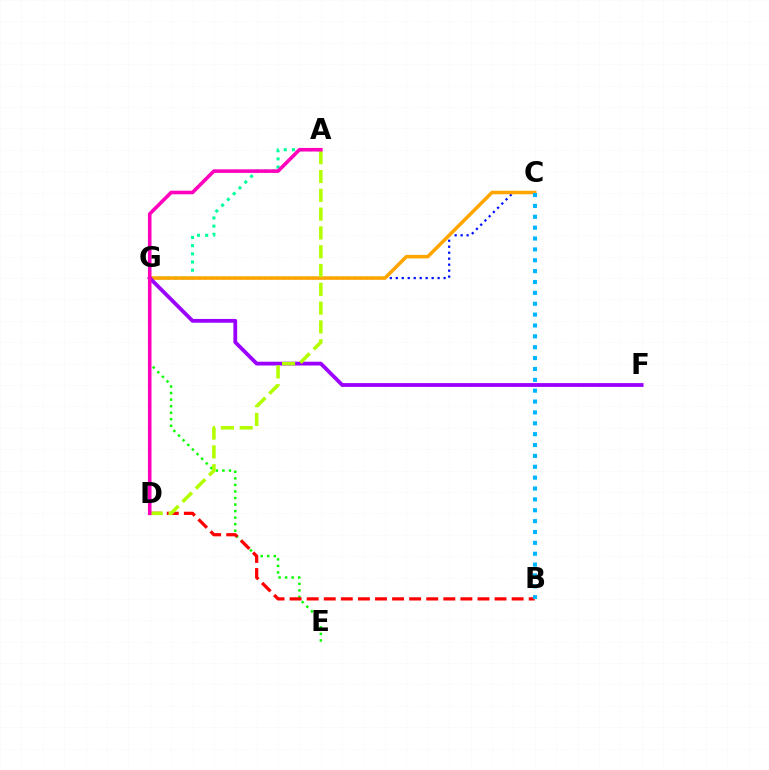{('C', 'G'): [{'color': '#0010ff', 'line_style': 'dotted', 'thickness': 1.62}, {'color': '#ffa500', 'line_style': 'solid', 'thickness': 2.54}], ('E', 'G'): [{'color': '#08ff00', 'line_style': 'dotted', 'thickness': 1.78}], ('A', 'G'): [{'color': '#00ff9d', 'line_style': 'dotted', 'thickness': 2.22}], ('F', 'G'): [{'color': '#9b00ff', 'line_style': 'solid', 'thickness': 2.73}], ('B', 'D'): [{'color': '#ff0000', 'line_style': 'dashed', 'thickness': 2.32}], ('A', 'D'): [{'color': '#b3ff00', 'line_style': 'dashed', 'thickness': 2.55}, {'color': '#ff00bd', 'line_style': 'solid', 'thickness': 2.58}], ('B', 'C'): [{'color': '#00b5ff', 'line_style': 'dotted', 'thickness': 2.95}]}